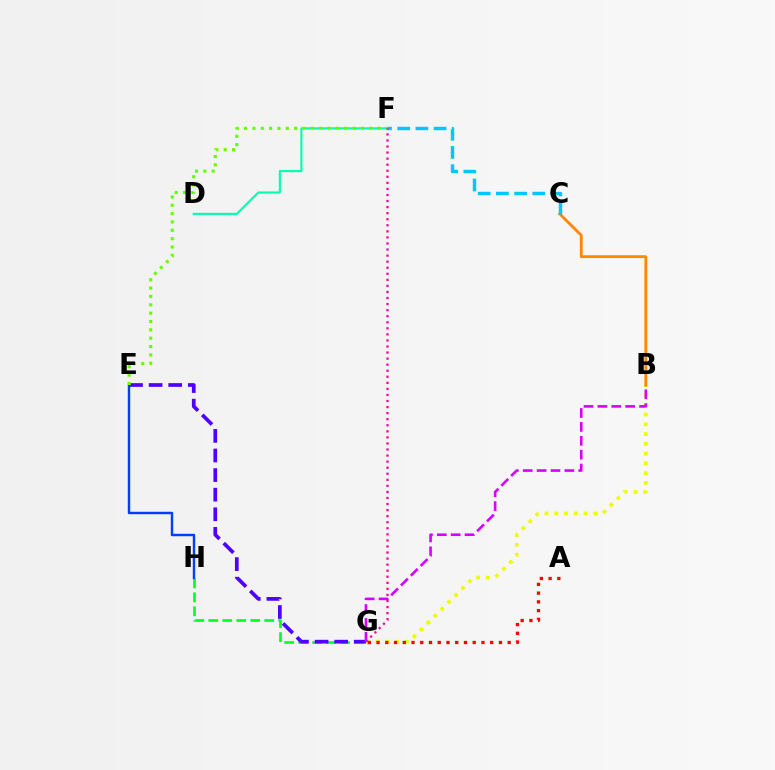{('G', 'H'): [{'color': '#00ff27', 'line_style': 'dashed', 'thickness': 1.9}], ('D', 'F'): [{'color': '#00ffaf', 'line_style': 'solid', 'thickness': 1.53}], ('E', 'G'): [{'color': '#4f00ff', 'line_style': 'dashed', 'thickness': 2.66}], ('B', 'G'): [{'color': '#eeff00', 'line_style': 'dotted', 'thickness': 2.65}, {'color': '#d600ff', 'line_style': 'dashed', 'thickness': 1.89}], ('E', 'H'): [{'color': '#003fff', 'line_style': 'solid', 'thickness': 1.75}], ('B', 'C'): [{'color': '#ff8800', 'line_style': 'solid', 'thickness': 2.04}], ('A', 'G'): [{'color': '#ff0000', 'line_style': 'dotted', 'thickness': 2.38}], ('C', 'F'): [{'color': '#00c7ff', 'line_style': 'dashed', 'thickness': 2.47}], ('E', 'F'): [{'color': '#66ff00', 'line_style': 'dotted', 'thickness': 2.27}], ('F', 'G'): [{'color': '#ff00a0', 'line_style': 'dotted', 'thickness': 1.65}]}